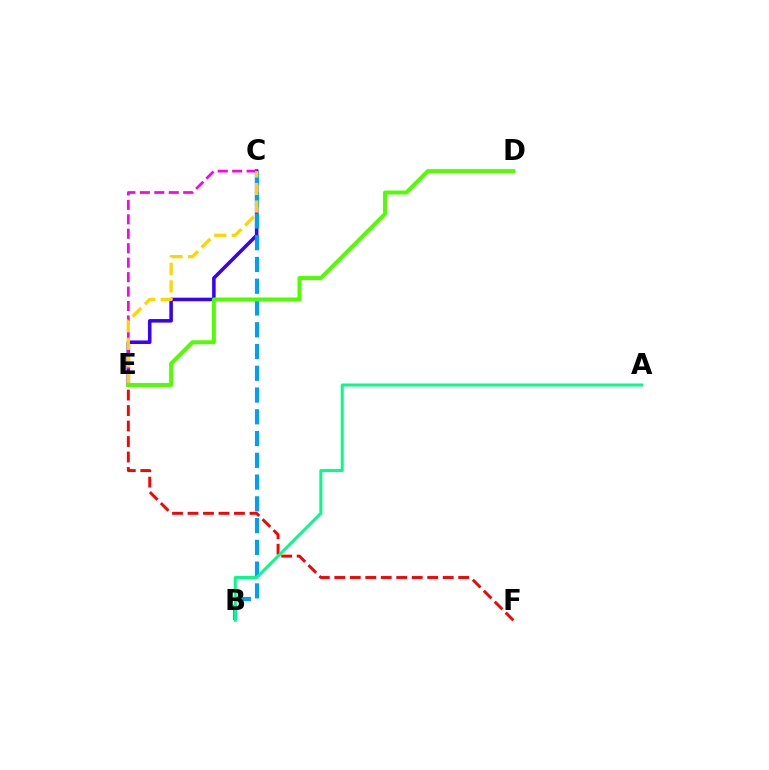{('C', 'E'): [{'color': '#3700ff', 'line_style': 'solid', 'thickness': 2.55}, {'color': '#ff00ed', 'line_style': 'dashed', 'thickness': 1.96}, {'color': '#ffd500', 'line_style': 'dashed', 'thickness': 2.38}], ('B', 'C'): [{'color': '#009eff', 'line_style': 'dashed', 'thickness': 2.96}], ('E', 'F'): [{'color': '#ff0000', 'line_style': 'dashed', 'thickness': 2.1}], ('D', 'E'): [{'color': '#4fff00', 'line_style': 'solid', 'thickness': 2.85}], ('A', 'B'): [{'color': '#00ff86', 'line_style': 'solid', 'thickness': 2.17}]}